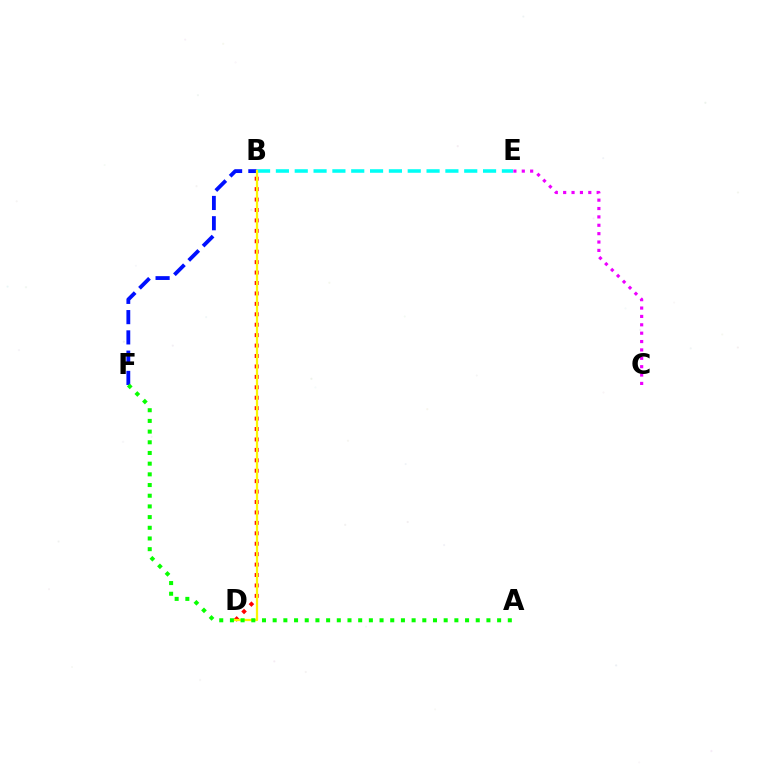{('B', 'D'): [{'color': '#ff0000', 'line_style': 'dotted', 'thickness': 2.83}, {'color': '#fcf500', 'line_style': 'solid', 'thickness': 1.62}], ('B', 'F'): [{'color': '#0010ff', 'line_style': 'dashed', 'thickness': 2.75}], ('B', 'E'): [{'color': '#00fff6', 'line_style': 'dashed', 'thickness': 2.56}], ('C', 'E'): [{'color': '#ee00ff', 'line_style': 'dotted', 'thickness': 2.28}], ('A', 'F'): [{'color': '#08ff00', 'line_style': 'dotted', 'thickness': 2.9}]}